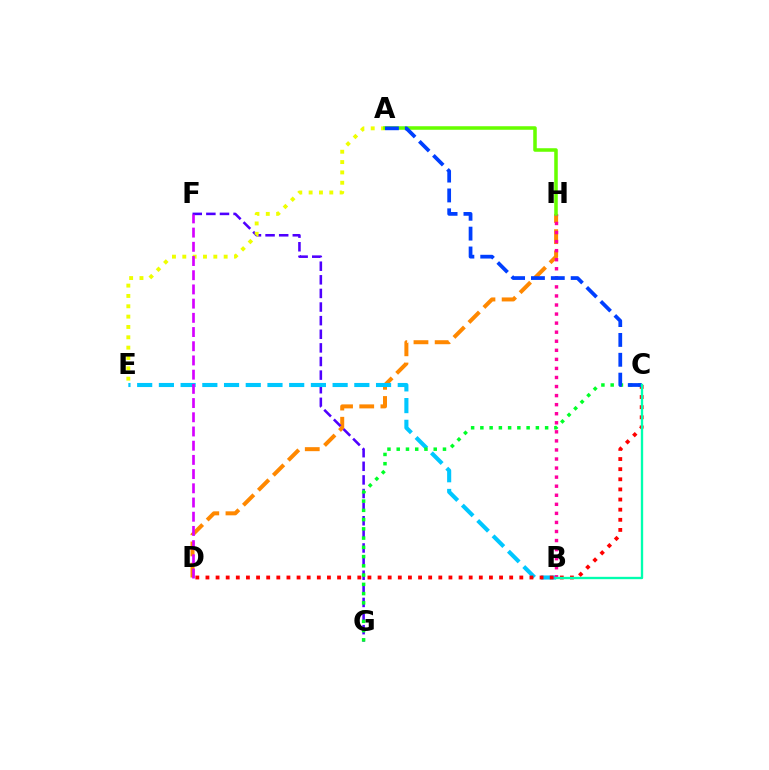{('D', 'H'): [{'color': '#ff8800', 'line_style': 'dashed', 'thickness': 2.88}], ('F', 'G'): [{'color': '#4f00ff', 'line_style': 'dashed', 'thickness': 1.85}], ('A', 'E'): [{'color': '#eeff00', 'line_style': 'dotted', 'thickness': 2.81}], ('B', 'E'): [{'color': '#00c7ff', 'line_style': 'dashed', 'thickness': 2.95}], ('C', 'D'): [{'color': '#ff0000', 'line_style': 'dotted', 'thickness': 2.75}], ('C', 'G'): [{'color': '#00ff27', 'line_style': 'dotted', 'thickness': 2.51}], ('B', 'H'): [{'color': '#ff00a0', 'line_style': 'dotted', 'thickness': 2.46}], ('A', 'H'): [{'color': '#66ff00', 'line_style': 'solid', 'thickness': 2.55}], ('D', 'F'): [{'color': '#d600ff', 'line_style': 'dashed', 'thickness': 1.93}], ('A', 'C'): [{'color': '#003fff', 'line_style': 'dashed', 'thickness': 2.7}], ('B', 'C'): [{'color': '#00ffaf', 'line_style': 'solid', 'thickness': 1.69}]}